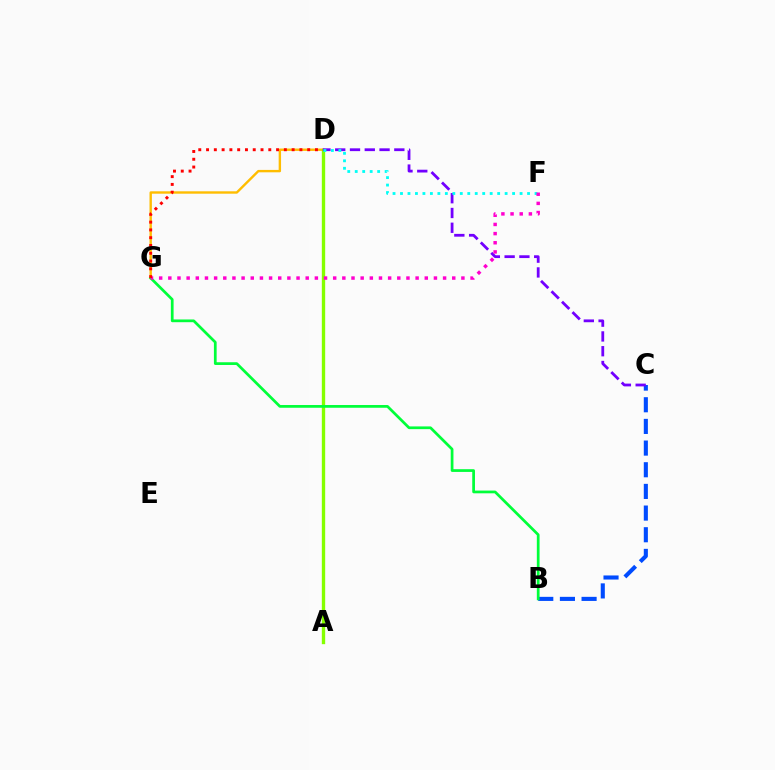{('B', 'C'): [{'color': '#004bff', 'line_style': 'dashed', 'thickness': 2.94}], ('D', 'G'): [{'color': '#ffbd00', 'line_style': 'solid', 'thickness': 1.72}, {'color': '#ff0000', 'line_style': 'dotted', 'thickness': 2.11}], ('A', 'D'): [{'color': '#84ff00', 'line_style': 'solid', 'thickness': 2.41}], ('C', 'D'): [{'color': '#7200ff', 'line_style': 'dashed', 'thickness': 2.01}], ('D', 'F'): [{'color': '#00fff6', 'line_style': 'dotted', 'thickness': 2.03}], ('B', 'G'): [{'color': '#00ff39', 'line_style': 'solid', 'thickness': 1.97}], ('F', 'G'): [{'color': '#ff00cf', 'line_style': 'dotted', 'thickness': 2.49}]}